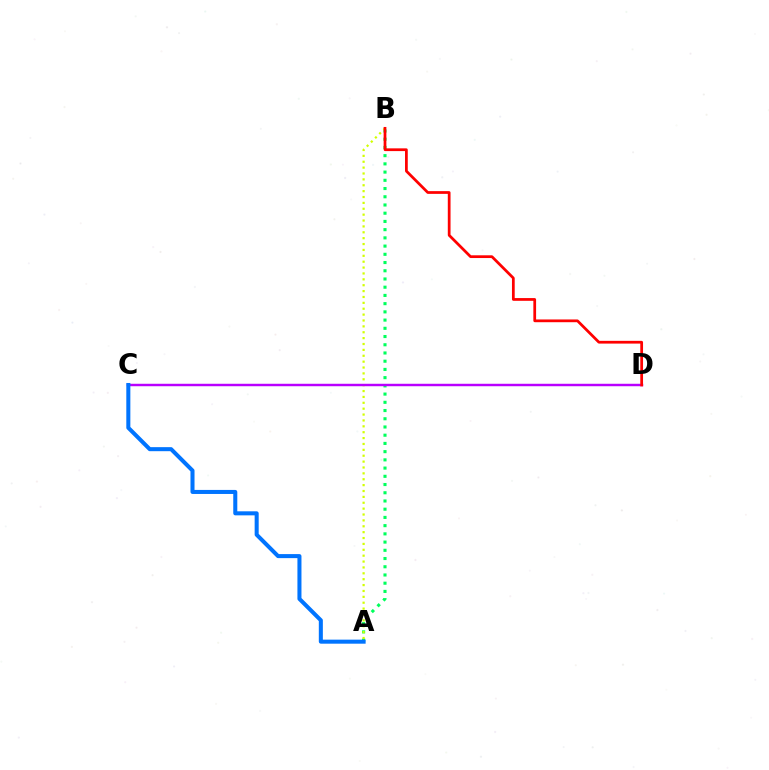{('A', 'B'): [{'color': '#00ff5c', 'line_style': 'dotted', 'thickness': 2.23}, {'color': '#d1ff00', 'line_style': 'dotted', 'thickness': 1.6}], ('C', 'D'): [{'color': '#b900ff', 'line_style': 'solid', 'thickness': 1.77}], ('A', 'C'): [{'color': '#0074ff', 'line_style': 'solid', 'thickness': 2.91}], ('B', 'D'): [{'color': '#ff0000', 'line_style': 'solid', 'thickness': 1.98}]}